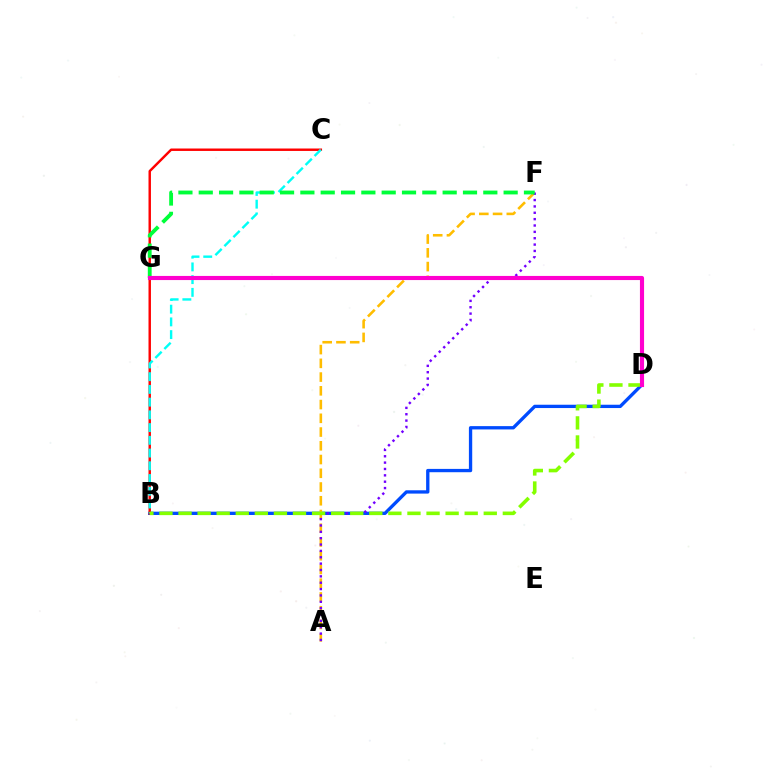{('B', 'D'): [{'color': '#004bff', 'line_style': 'solid', 'thickness': 2.39}, {'color': '#84ff00', 'line_style': 'dashed', 'thickness': 2.59}], ('A', 'F'): [{'color': '#ffbd00', 'line_style': 'dashed', 'thickness': 1.87}, {'color': '#7200ff', 'line_style': 'dotted', 'thickness': 1.73}], ('B', 'C'): [{'color': '#ff0000', 'line_style': 'solid', 'thickness': 1.75}, {'color': '#00fff6', 'line_style': 'dashed', 'thickness': 1.73}], ('F', 'G'): [{'color': '#00ff39', 'line_style': 'dashed', 'thickness': 2.76}], ('D', 'G'): [{'color': '#ff00cf', 'line_style': 'solid', 'thickness': 2.97}]}